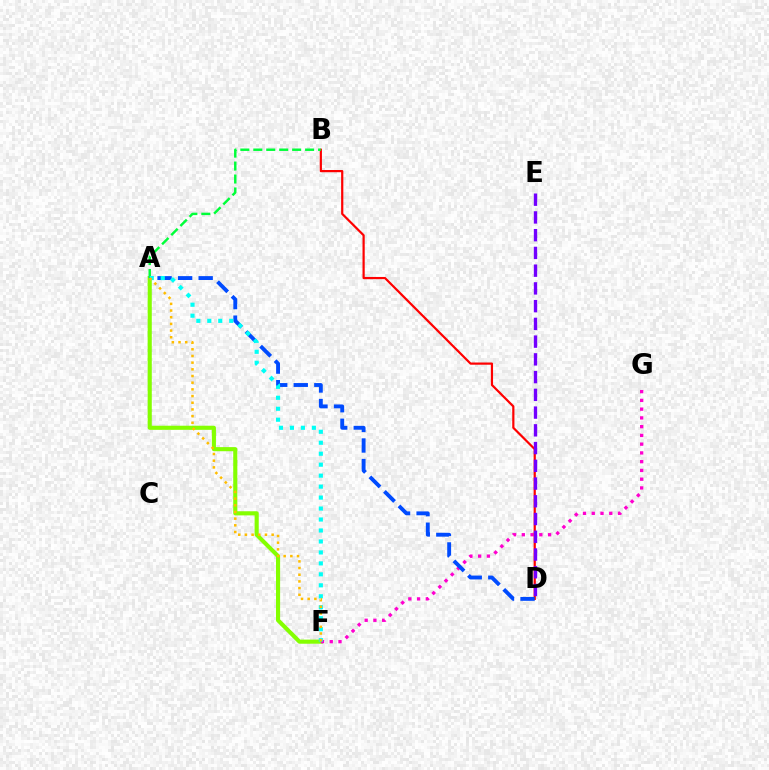{('A', 'F'): [{'color': '#84ff00', 'line_style': 'solid', 'thickness': 2.96}, {'color': '#00fff6', 'line_style': 'dotted', 'thickness': 2.98}, {'color': '#ffbd00', 'line_style': 'dotted', 'thickness': 1.82}], ('F', 'G'): [{'color': '#ff00cf', 'line_style': 'dotted', 'thickness': 2.38}], ('B', 'D'): [{'color': '#ff0000', 'line_style': 'solid', 'thickness': 1.59}], ('A', 'B'): [{'color': '#00ff39', 'line_style': 'dashed', 'thickness': 1.76}], ('A', 'D'): [{'color': '#004bff', 'line_style': 'dashed', 'thickness': 2.79}], ('D', 'E'): [{'color': '#7200ff', 'line_style': 'dashed', 'thickness': 2.41}]}